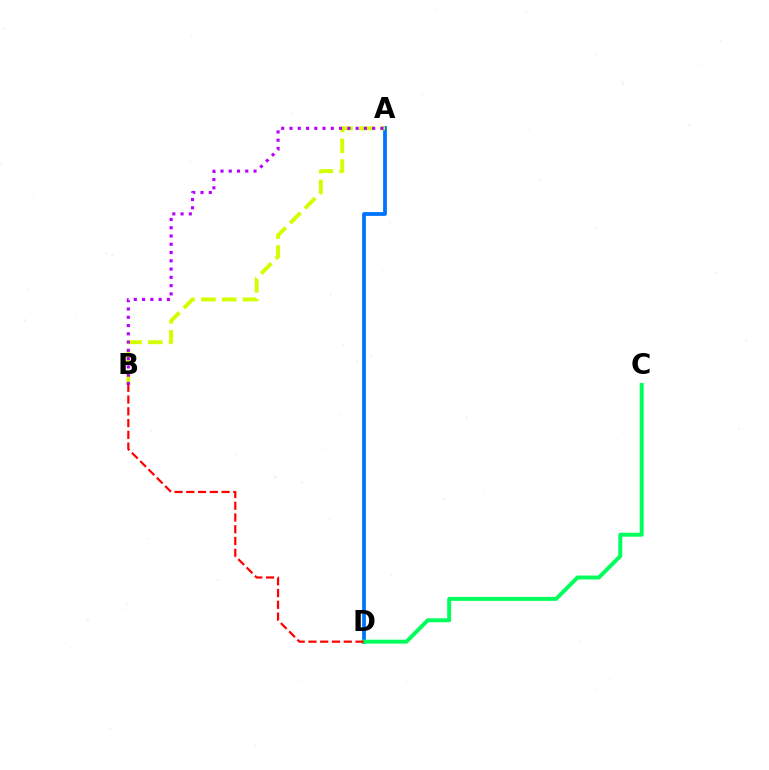{('A', 'D'): [{'color': '#0074ff', 'line_style': 'solid', 'thickness': 2.72}], ('C', 'D'): [{'color': '#00ff5c', 'line_style': 'solid', 'thickness': 2.84}], ('A', 'B'): [{'color': '#d1ff00', 'line_style': 'dashed', 'thickness': 2.83}, {'color': '#b900ff', 'line_style': 'dotted', 'thickness': 2.25}], ('B', 'D'): [{'color': '#ff0000', 'line_style': 'dashed', 'thickness': 1.6}]}